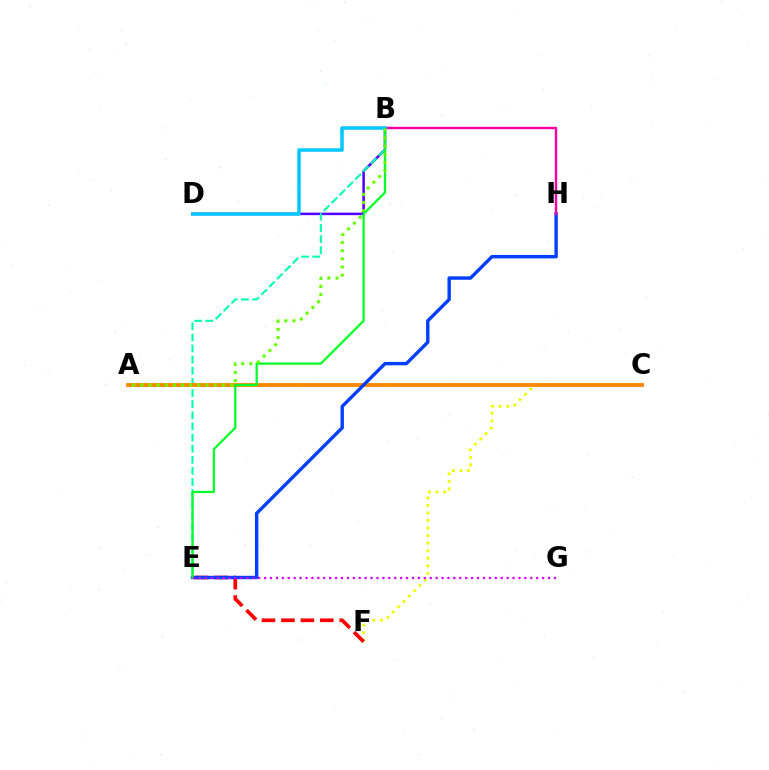{('B', 'D'): [{'color': '#4f00ff', 'line_style': 'solid', 'thickness': 1.83}, {'color': '#00c7ff', 'line_style': 'solid', 'thickness': 2.53}], ('C', 'F'): [{'color': '#eeff00', 'line_style': 'dotted', 'thickness': 2.06}], ('B', 'E'): [{'color': '#00ffaf', 'line_style': 'dashed', 'thickness': 1.51}, {'color': '#00ff27', 'line_style': 'solid', 'thickness': 1.62}], ('E', 'F'): [{'color': '#ff0000', 'line_style': 'dashed', 'thickness': 2.64}], ('A', 'C'): [{'color': '#ff8800', 'line_style': 'solid', 'thickness': 2.78}], ('E', 'H'): [{'color': '#003fff', 'line_style': 'solid', 'thickness': 2.45}], ('B', 'H'): [{'color': '#ff00a0', 'line_style': 'solid', 'thickness': 1.76}], ('E', 'G'): [{'color': '#d600ff', 'line_style': 'dotted', 'thickness': 1.61}], ('A', 'B'): [{'color': '#66ff00', 'line_style': 'dotted', 'thickness': 2.21}]}